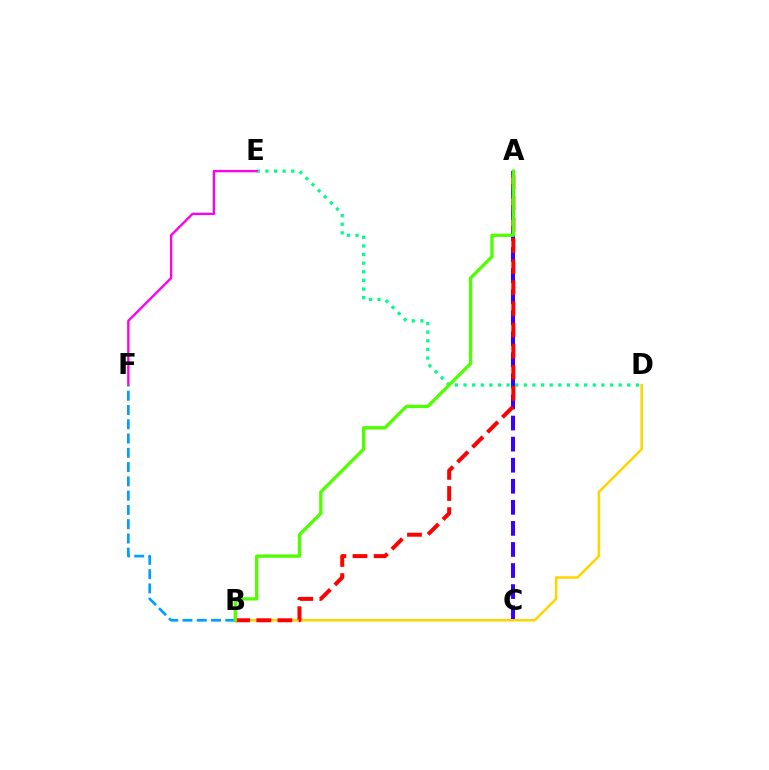{('D', 'E'): [{'color': '#00ff86', 'line_style': 'dotted', 'thickness': 2.34}], ('A', 'C'): [{'color': '#3700ff', 'line_style': 'dashed', 'thickness': 2.86}], ('B', 'D'): [{'color': '#ffd500', 'line_style': 'solid', 'thickness': 1.83}], ('E', 'F'): [{'color': '#ff00ed', 'line_style': 'solid', 'thickness': 1.7}], ('A', 'B'): [{'color': '#ff0000', 'line_style': 'dashed', 'thickness': 2.87}, {'color': '#4fff00', 'line_style': 'solid', 'thickness': 2.38}], ('B', 'F'): [{'color': '#009eff', 'line_style': 'dashed', 'thickness': 1.94}]}